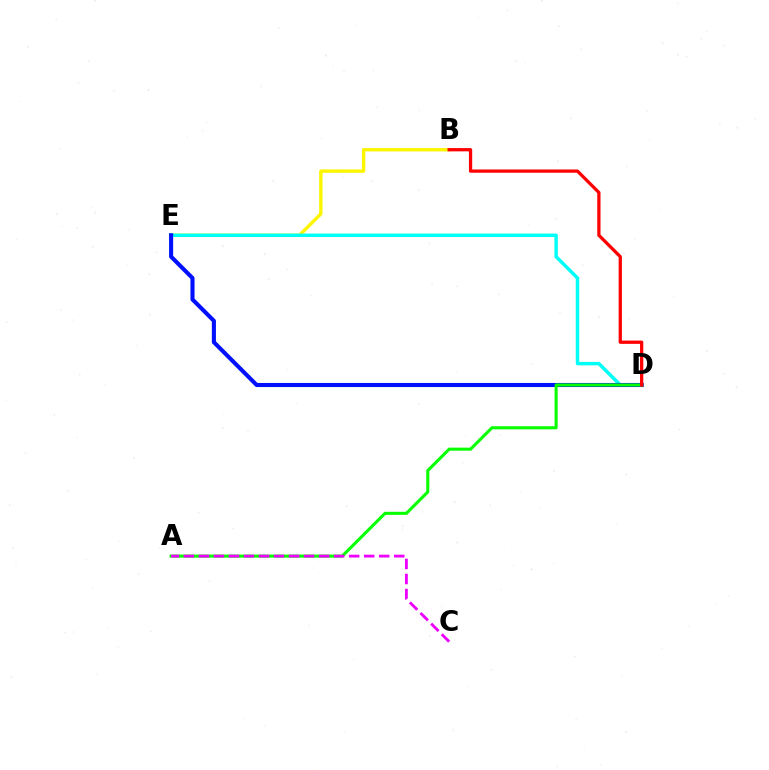{('B', 'E'): [{'color': '#fcf500', 'line_style': 'solid', 'thickness': 2.43}], ('D', 'E'): [{'color': '#00fff6', 'line_style': 'solid', 'thickness': 2.48}, {'color': '#0010ff', 'line_style': 'solid', 'thickness': 2.94}], ('A', 'D'): [{'color': '#08ff00', 'line_style': 'solid', 'thickness': 2.21}], ('A', 'C'): [{'color': '#ee00ff', 'line_style': 'dashed', 'thickness': 2.04}], ('B', 'D'): [{'color': '#ff0000', 'line_style': 'solid', 'thickness': 2.35}]}